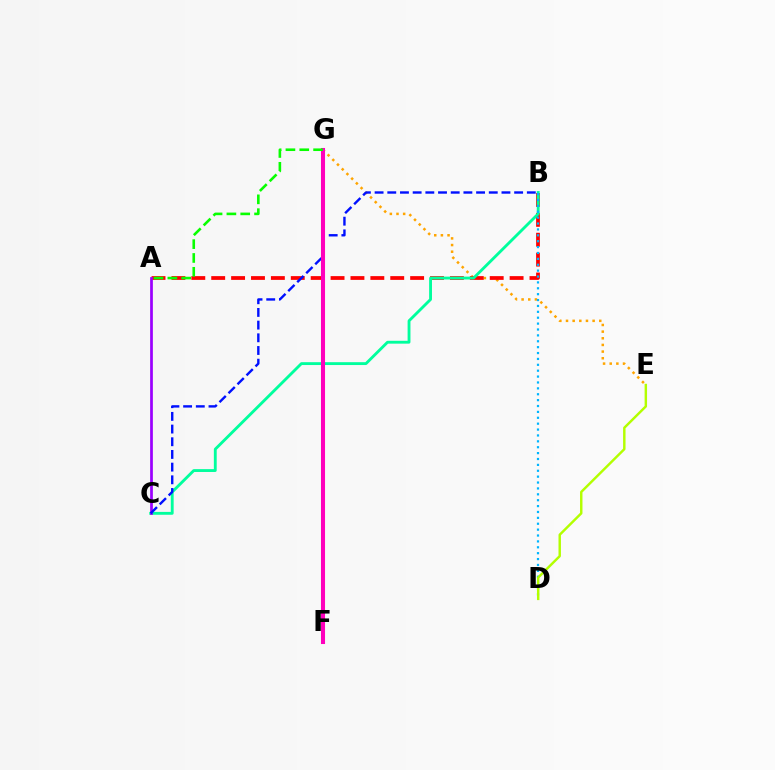{('E', 'G'): [{'color': '#ffa500', 'line_style': 'dotted', 'thickness': 1.81}], ('A', 'B'): [{'color': '#ff0000', 'line_style': 'dashed', 'thickness': 2.7}], ('B', 'C'): [{'color': '#00ff9d', 'line_style': 'solid', 'thickness': 2.05}, {'color': '#0010ff', 'line_style': 'dashed', 'thickness': 1.72}], ('A', 'C'): [{'color': '#9b00ff', 'line_style': 'solid', 'thickness': 1.96}], ('B', 'D'): [{'color': '#00b5ff', 'line_style': 'dotted', 'thickness': 1.6}], ('D', 'E'): [{'color': '#b3ff00', 'line_style': 'solid', 'thickness': 1.75}], ('F', 'G'): [{'color': '#ff00bd', 'line_style': 'solid', 'thickness': 2.92}], ('A', 'G'): [{'color': '#08ff00', 'line_style': 'dashed', 'thickness': 1.88}]}